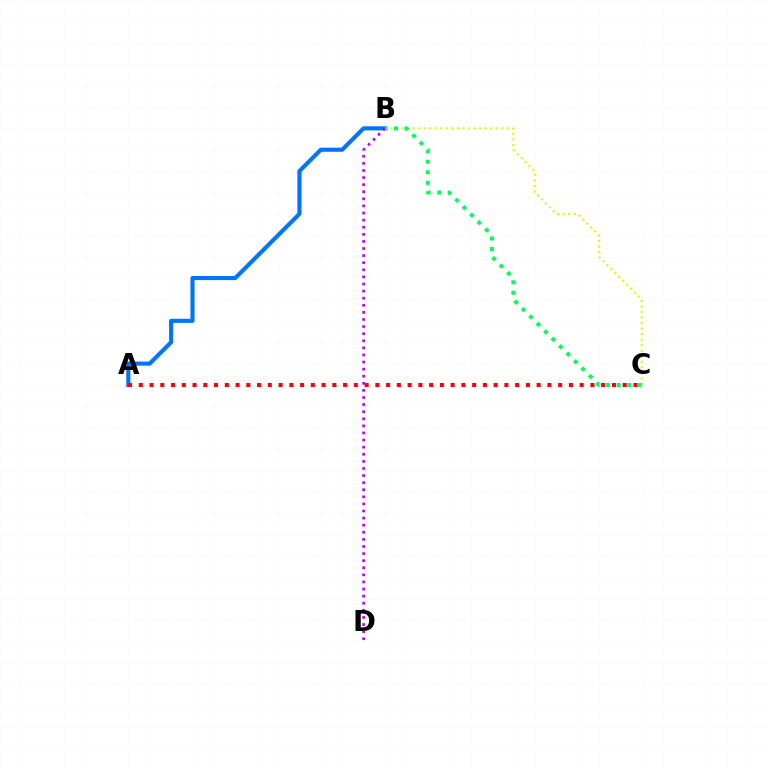{('A', 'B'): [{'color': '#0074ff', 'line_style': 'solid', 'thickness': 2.96}], ('B', 'C'): [{'color': '#d1ff00', 'line_style': 'dotted', 'thickness': 1.51}, {'color': '#00ff5c', 'line_style': 'dotted', 'thickness': 2.86}], ('B', 'D'): [{'color': '#b900ff', 'line_style': 'dotted', 'thickness': 1.93}], ('A', 'C'): [{'color': '#ff0000', 'line_style': 'dotted', 'thickness': 2.92}]}